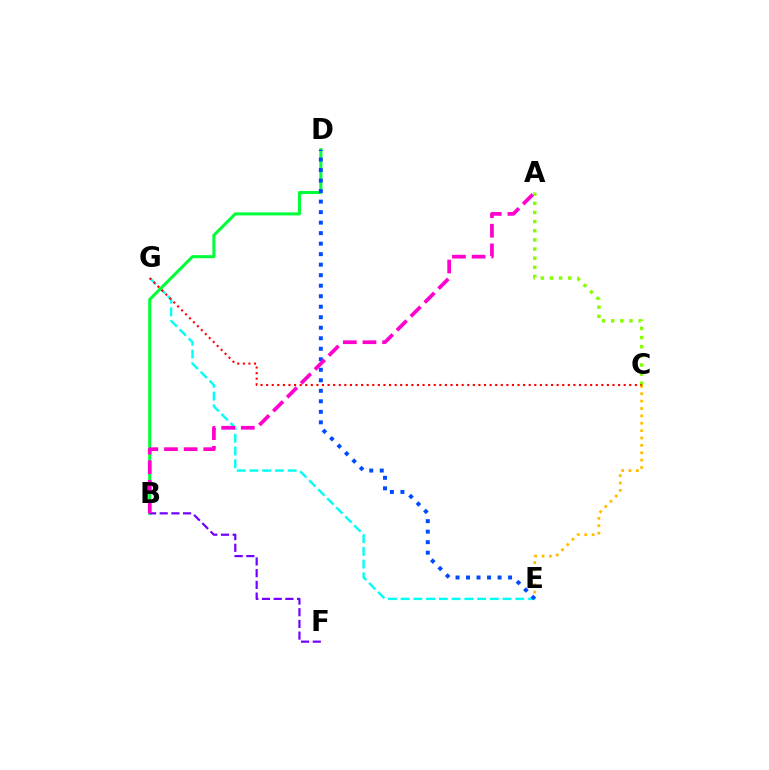{('E', 'G'): [{'color': '#00fff6', 'line_style': 'dashed', 'thickness': 1.73}], ('B', 'D'): [{'color': '#00ff39', 'line_style': 'solid', 'thickness': 2.19}], ('C', 'E'): [{'color': '#ffbd00', 'line_style': 'dotted', 'thickness': 2.0}], ('D', 'E'): [{'color': '#004bff', 'line_style': 'dotted', 'thickness': 2.86}], ('A', 'C'): [{'color': '#84ff00', 'line_style': 'dotted', 'thickness': 2.48}], ('B', 'F'): [{'color': '#7200ff', 'line_style': 'dashed', 'thickness': 1.59}], ('A', 'B'): [{'color': '#ff00cf', 'line_style': 'dashed', 'thickness': 2.67}], ('C', 'G'): [{'color': '#ff0000', 'line_style': 'dotted', 'thickness': 1.52}]}